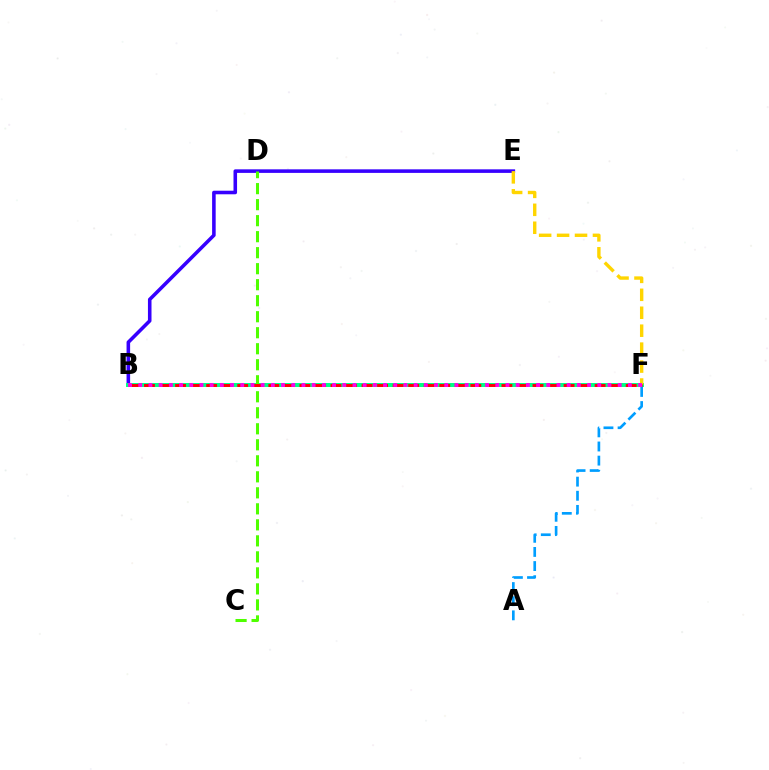{('B', 'E'): [{'color': '#3700ff', 'line_style': 'solid', 'thickness': 2.57}], ('B', 'F'): [{'color': '#00ff86', 'line_style': 'solid', 'thickness': 2.85}, {'color': '#ff0000', 'line_style': 'dashed', 'thickness': 2.11}, {'color': '#ff00ed', 'line_style': 'dotted', 'thickness': 2.77}], ('E', 'F'): [{'color': '#ffd500', 'line_style': 'dashed', 'thickness': 2.44}], ('C', 'D'): [{'color': '#4fff00', 'line_style': 'dashed', 'thickness': 2.17}], ('A', 'F'): [{'color': '#009eff', 'line_style': 'dashed', 'thickness': 1.92}]}